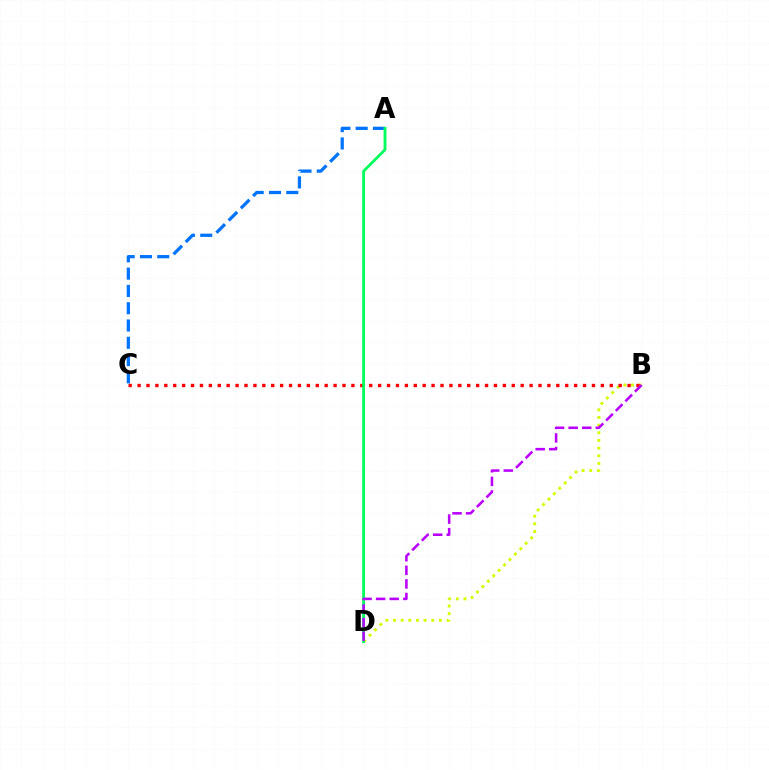{('B', 'D'): [{'color': '#d1ff00', 'line_style': 'dotted', 'thickness': 2.08}, {'color': '#b900ff', 'line_style': 'dashed', 'thickness': 1.85}], ('A', 'C'): [{'color': '#0074ff', 'line_style': 'dashed', 'thickness': 2.35}], ('B', 'C'): [{'color': '#ff0000', 'line_style': 'dotted', 'thickness': 2.42}], ('A', 'D'): [{'color': '#00ff5c', 'line_style': 'solid', 'thickness': 2.05}]}